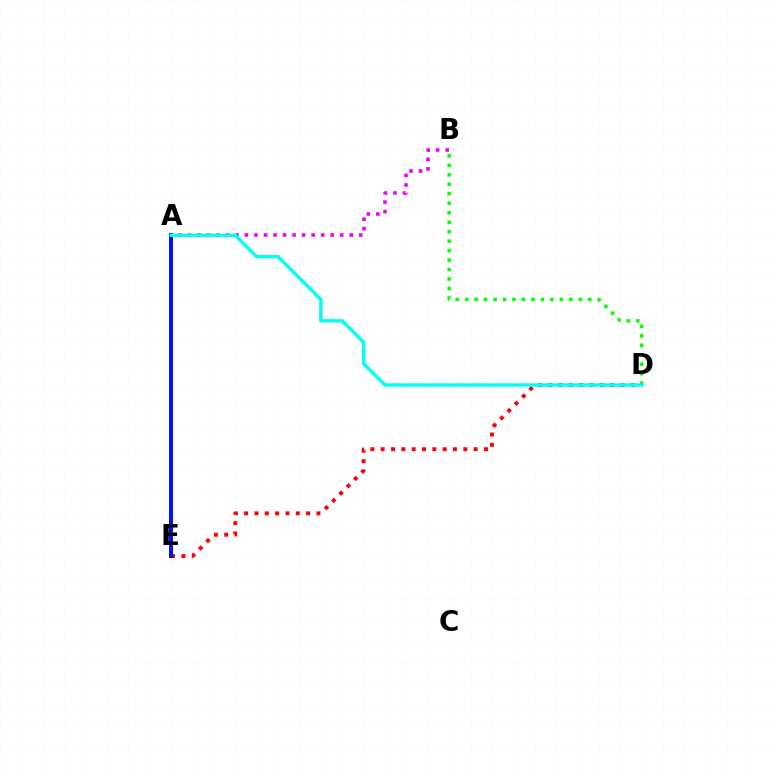{('A', 'E'): [{'color': '#fcf500', 'line_style': 'solid', 'thickness': 1.99}, {'color': '#0010ff', 'line_style': 'solid', 'thickness': 2.84}], ('A', 'B'): [{'color': '#ee00ff', 'line_style': 'dotted', 'thickness': 2.59}], ('B', 'D'): [{'color': '#08ff00', 'line_style': 'dotted', 'thickness': 2.57}], ('D', 'E'): [{'color': '#ff0000', 'line_style': 'dotted', 'thickness': 2.81}], ('A', 'D'): [{'color': '#00fff6', 'line_style': 'solid', 'thickness': 2.45}]}